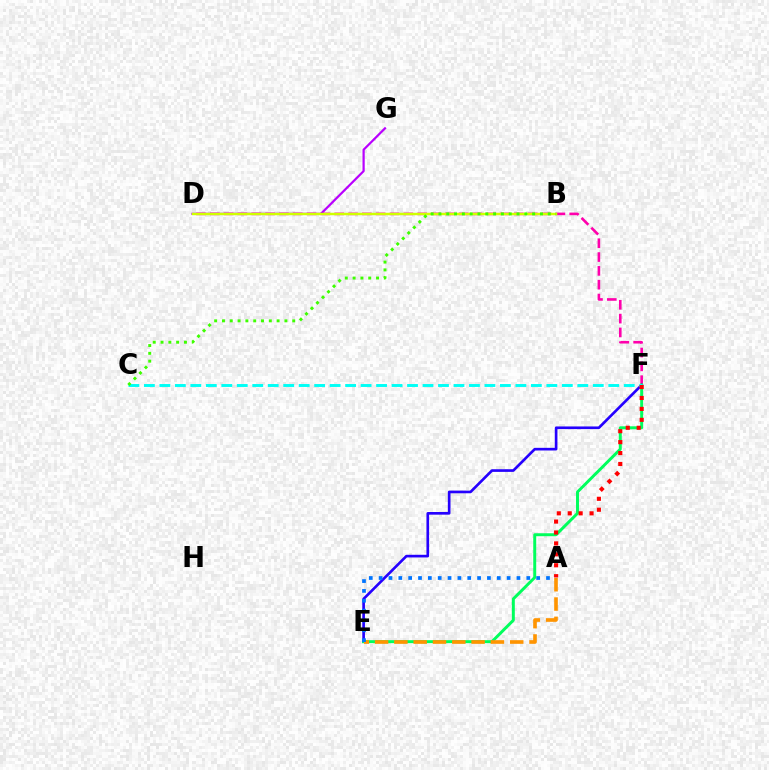{('D', 'F'): [{'color': '#ff00ac', 'line_style': 'dashed', 'thickness': 1.88}], ('E', 'F'): [{'color': '#2500ff', 'line_style': 'solid', 'thickness': 1.91}, {'color': '#00ff5c', 'line_style': 'solid', 'thickness': 2.13}], ('D', 'G'): [{'color': '#b900ff', 'line_style': 'solid', 'thickness': 1.59}], ('A', 'E'): [{'color': '#ff9400', 'line_style': 'dashed', 'thickness': 2.62}, {'color': '#0074ff', 'line_style': 'dotted', 'thickness': 2.68}], ('C', 'F'): [{'color': '#00fff6', 'line_style': 'dashed', 'thickness': 2.1}], ('B', 'D'): [{'color': '#d1ff00', 'line_style': 'solid', 'thickness': 1.77}], ('A', 'F'): [{'color': '#ff0000', 'line_style': 'dotted', 'thickness': 2.97}], ('B', 'C'): [{'color': '#3dff00', 'line_style': 'dotted', 'thickness': 2.12}]}